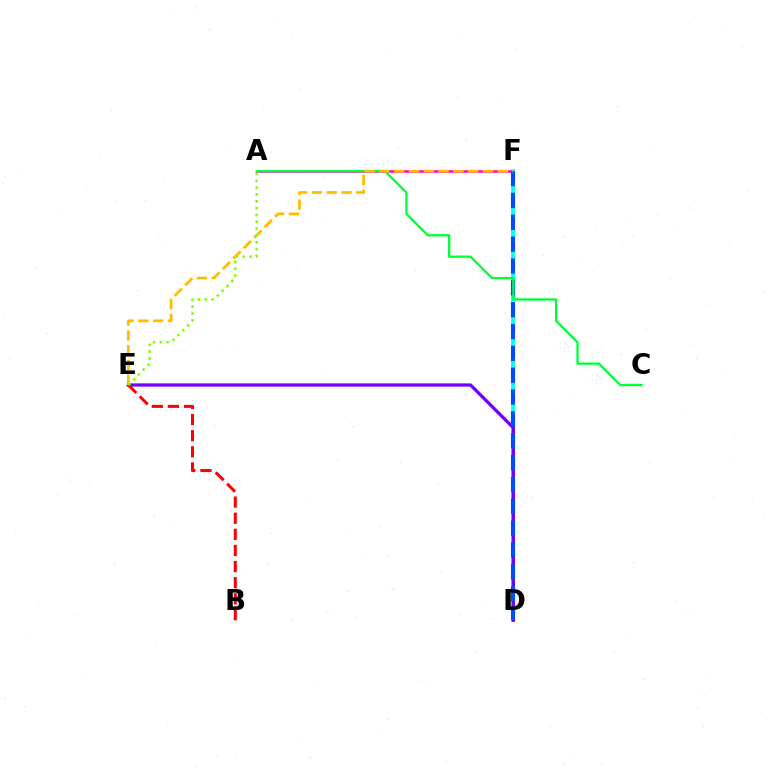{('A', 'F'): [{'color': '#ff00cf', 'line_style': 'solid', 'thickness': 1.81}], ('D', 'F'): [{'color': '#00fff6', 'line_style': 'solid', 'thickness': 2.74}, {'color': '#004bff', 'line_style': 'dashed', 'thickness': 2.97}], ('D', 'E'): [{'color': '#7200ff', 'line_style': 'solid', 'thickness': 2.35}], ('A', 'C'): [{'color': '#00ff39', 'line_style': 'solid', 'thickness': 1.65}], ('E', 'F'): [{'color': '#ffbd00', 'line_style': 'dashed', 'thickness': 2.01}], ('B', 'E'): [{'color': '#ff0000', 'line_style': 'dashed', 'thickness': 2.19}], ('A', 'E'): [{'color': '#84ff00', 'line_style': 'dotted', 'thickness': 1.86}]}